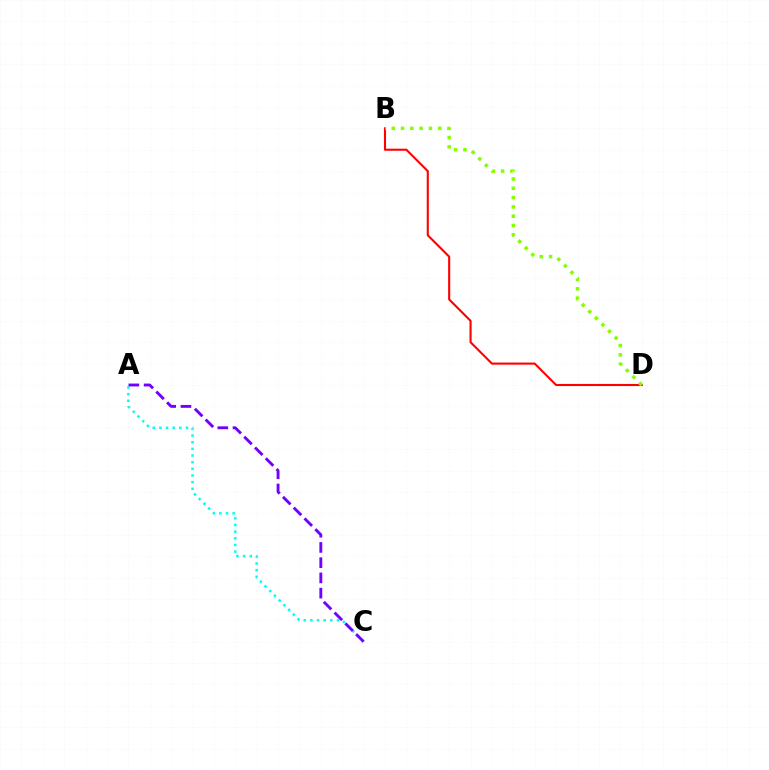{('B', 'D'): [{'color': '#ff0000', 'line_style': 'solid', 'thickness': 1.51}, {'color': '#84ff00', 'line_style': 'dotted', 'thickness': 2.53}], ('A', 'C'): [{'color': '#00fff6', 'line_style': 'dotted', 'thickness': 1.81}, {'color': '#7200ff', 'line_style': 'dashed', 'thickness': 2.07}]}